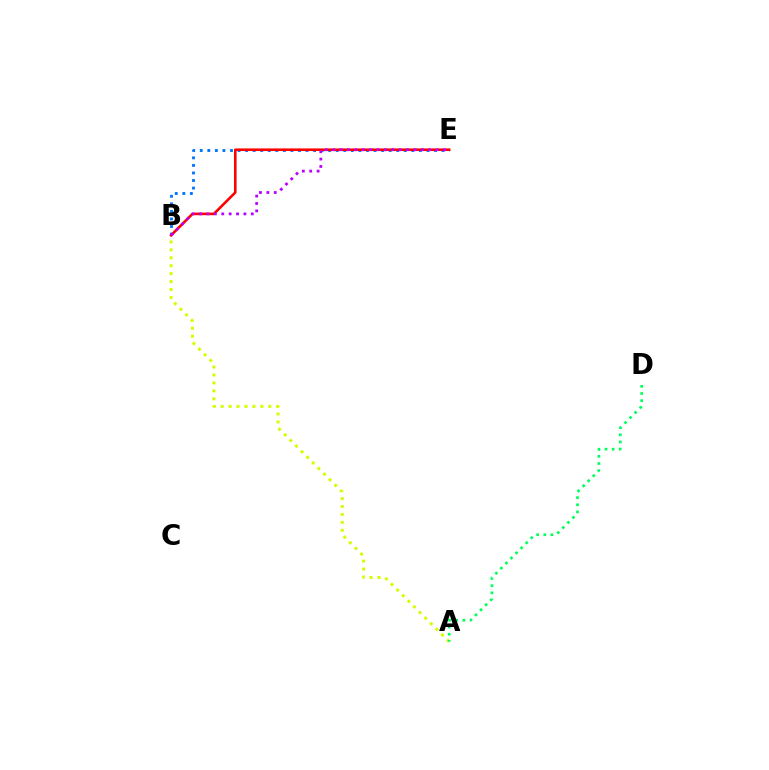{('B', 'E'): [{'color': '#0074ff', 'line_style': 'dotted', 'thickness': 2.05}, {'color': '#ff0000', 'line_style': 'solid', 'thickness': 1.88}, {'color': '#b900ff', 'line_style': 'dotted', 'thickness': 2.01}], ('A', 'B'): [{'color': '#d1ff00', 'line_style': 'dotted', 'thickness': 2.16}], ('A', 'D'): [{'color': '#00ff5c', 'line_style': 'dotted', 'thickness': 1.95}]}